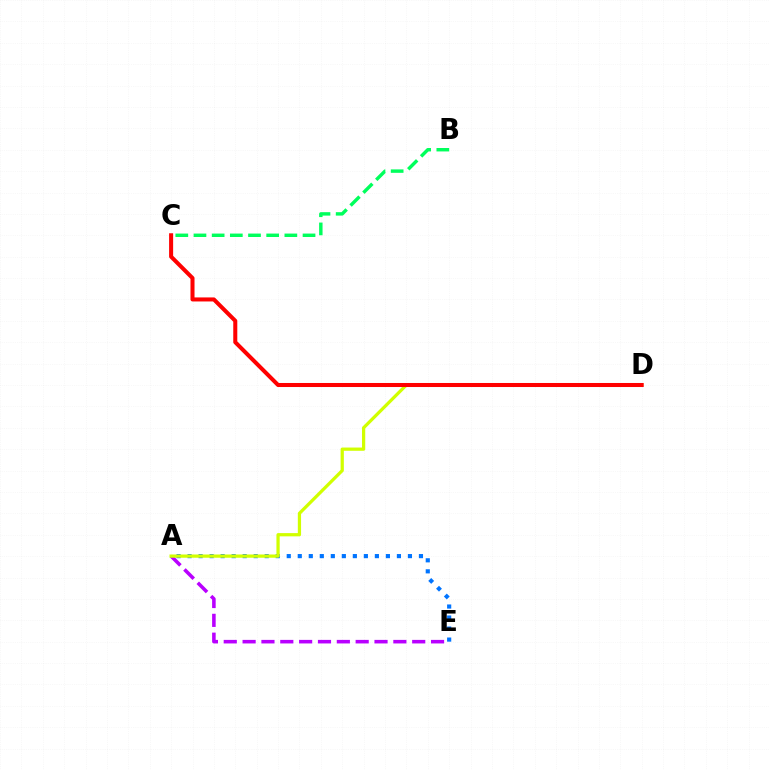{('A', 'E'): [{'color': '#0074ff', 'line_style': 'dotted', 'thickness': 2.99}, {'color': '#b900ff', 'line_style': 'dashed', 'thickness': 2.56}], ('A', 'D'): [{'color': '#d1ff00', 'line_style': 'solid', 'thickness': 2.34}], ('C', 'D'): [{'color': '#ff0000', 'line_style': 'solid', 'thickness': 2.91}], ('B', 'C'): [{'color': '#00ff5c', 'line_style': 'dashed', 'thickness': 2.47}]}